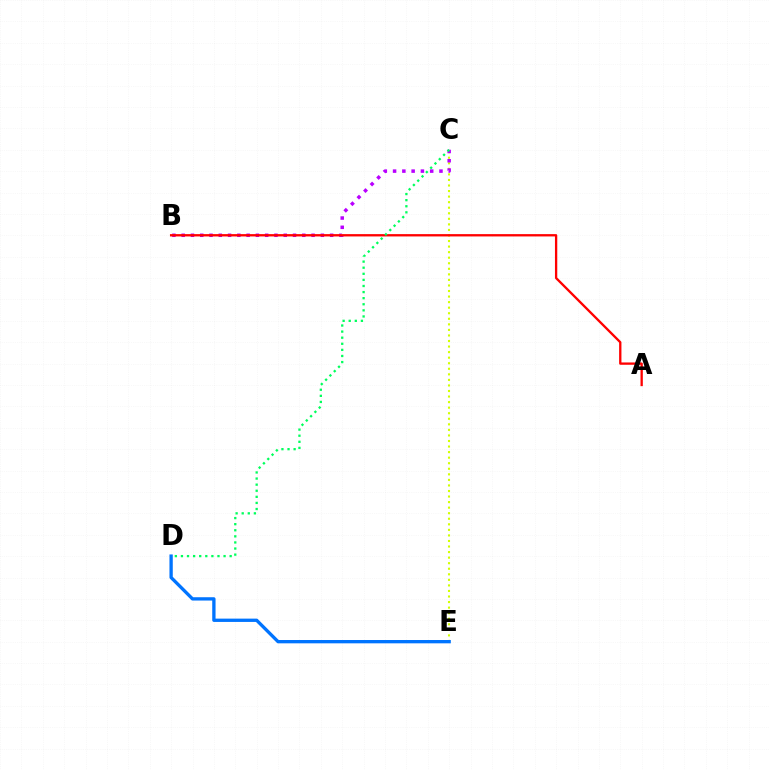{('C', 'E'): [{'color': '#d1ff00', 'line_style': 'dotted', 'thickness': 1.51}], ('B', 'C'): [{'color': '#b900ff', 'line_style': 'dotted', 'thickness': 2.52}], ('D', 'E'): [{'color': '#0074ff', 'line_style': 'solid', 'thickness': 2.39}], ('A', 'B'): [{'color': '#ff0000', 'line_style': 'solid', 'thickness': 1.67}], ('C', 'D'): [{'color': '#00ff5c', 'line_style': 'dotted', 'thickness': 1.65}]}